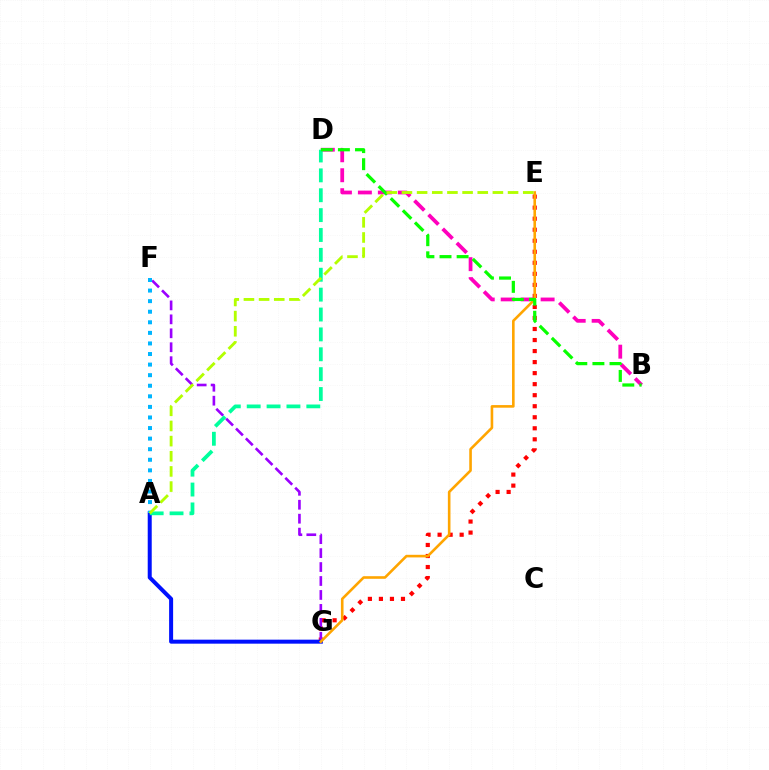{('E', 'G'): [{'color': '#ff0000', 'line_style': 'dotted', 'thickness': 3.0}, {'color': '#ffa500', 'line_style': 'solid', 'thickness': 1.88}], ('B', 'D'): [{'color': '#ff00bd', 'line_style': 'dashed', 'thickness': 2.71}, {'color': '#08ff00', 'line_style': 'dashed', 'thickness': 2.32}], ('F', 'G'): [{'color': '#9b00ff', 'line_style': 'dashed', 'thickness': 1.9}], ('A', 'G'): [{'color': '#0010ff', 'line_style': 'solid', 'thickness': 2.88}], ('A', 'F'): [{'color': '#00b5ff', 'line_style': 'dotted', 'thickness': 2.87}], ('A', 'D'): [{'color': '#00ff9d', 'line_style': 'dashed', 'thickness': 2.7}], ('A', 'E'): [{'color': '#b3ff00', 'line_style': 'dashed', 'thickness': 2.06}]}